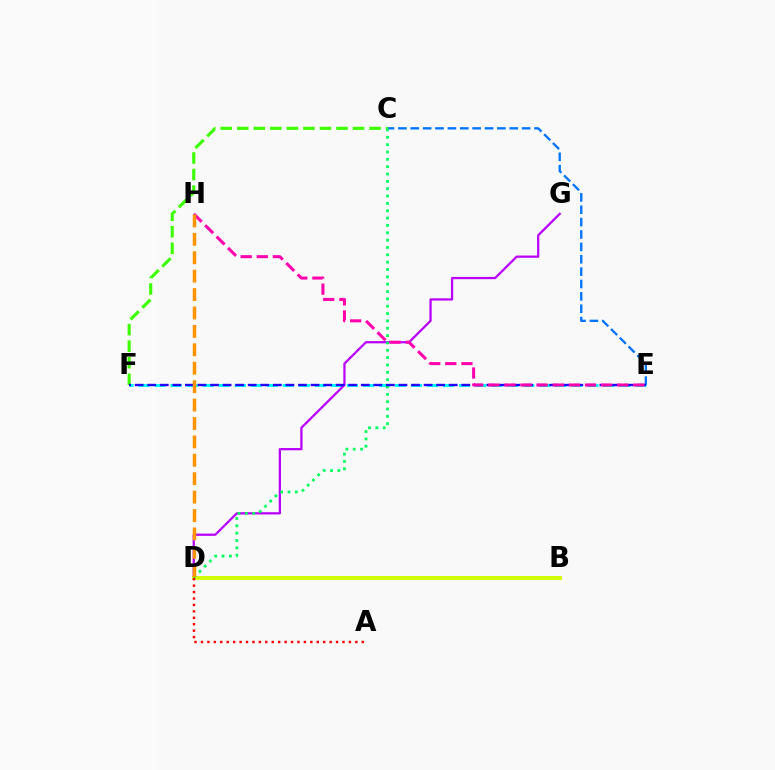{('C', 'E'): [{'color': '#0074ff', 'line_style': 'dashed', 'thickness': 1.68}], ('C', 'F'): [{'color': '#3dff00', 'line_style': 'dashed', 'thickness': 2.25}], ('E', 'F'): [{'color': '#00fff6', 'line_style': 'dashed', 'thickness': 2.18}, {'color': '#2500ff', 'line_style': 'dashed', 'thickness': 1.71}], ('D', 'G'): [{'color': '#b900ff', 'line_style': 'solid', 'thickness': 1.63}], ('B', 'D'): [{'color': '#d1ff00', 'line_style': 'solid', 'thickness': 2.79}], ('C', 'D'): [{'color': '#00ff5c', 'line_style': 'dotted', 'thickness': 2.0}], ('E', 'H'): [{'color': '#ff00ac', 'line_style': 'dashed', 'thickness': 2.19}], ('A', 'D'): [{'color': '#ff0000', 'line_style': 'dotted', 'thickness': 1.75}], ('D', 'H'): [{'color': '#ff9400', 'line_style': 'dashed', 'thickness': 2.5}]}